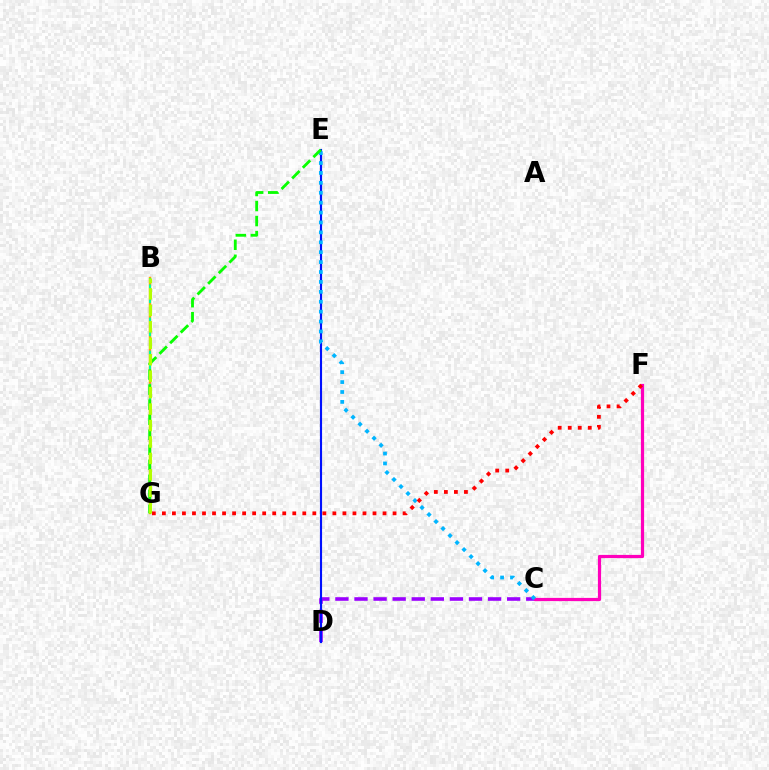{('C', 'D'): [{'color': '#9b00ff', 'line_style': 'dashed', 'thickness': 2.59}], ('C', 'F'): [{'color': '#ff00bd', 'line_style': 'solid', 'thickness': 2.3}], ('B', 'G'): [{'color': '#ffa500', 'line_style': 'solid', 'thickness': 1.75}, {'color': '#00ff9d', 'line_style': 'dashed', 'thickness': 1.5}, {'color': '#b3ff00', 'line_style': 'dashed', 'thickness': 2.23}], ('D', 'E'): [{'color': '#0010ff', 'line_style': 'solid', 'thickness': 1.54}], ('C', 'E'): [{'color': '#00b5ff', 'line_style': 'dotted', 'thickness': 2.69}], ('F', 'G'): [{'color': '#ff0000', 'line_style': 'dotted', 'thickness': 2.72}], ('E', 'G'): [{'color': '#08ff00', 'line_style': 'dashed', 'thickness': 2.04}]}